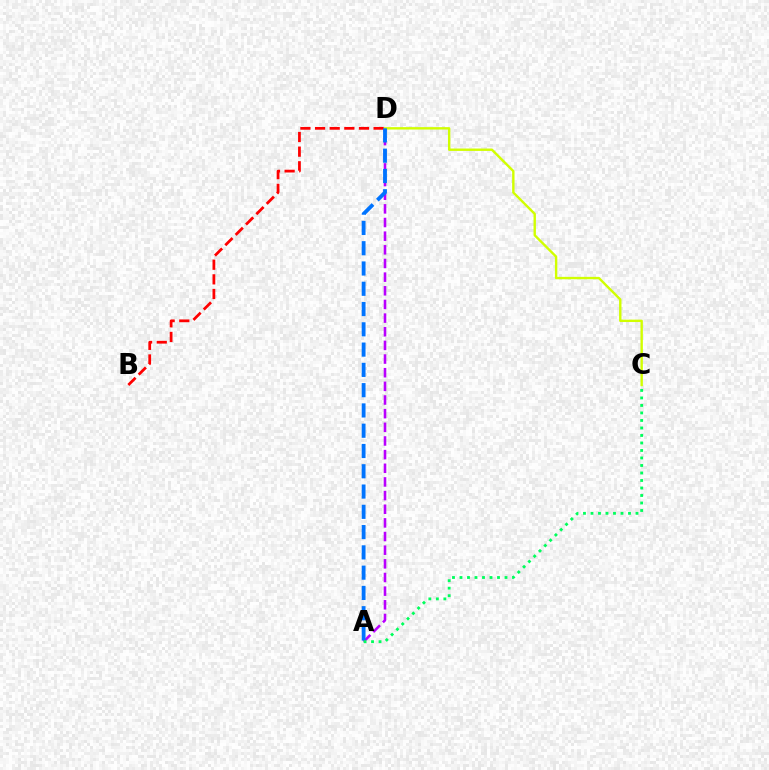{('A', 'D'): [{'color': '#b900ff', 'line_style': 'dashed', 'thickness': 1.85}, {'color': '#0074ff', 'line_style': 'dashed', 'thickness': 2.75}], ('C', 'D'): [{'color': '#d1ff00', 'line_style': 'solid', 'thickness': 1.72}], ('B', 'D'): [{'color': '#ff0000', 'line_style': 'dashed', 'thickness': 1.99}], ('A', 'C'): [{'color': '#00ff5c', 'line_style': 'dotted', 'thickness': 2.04}]}